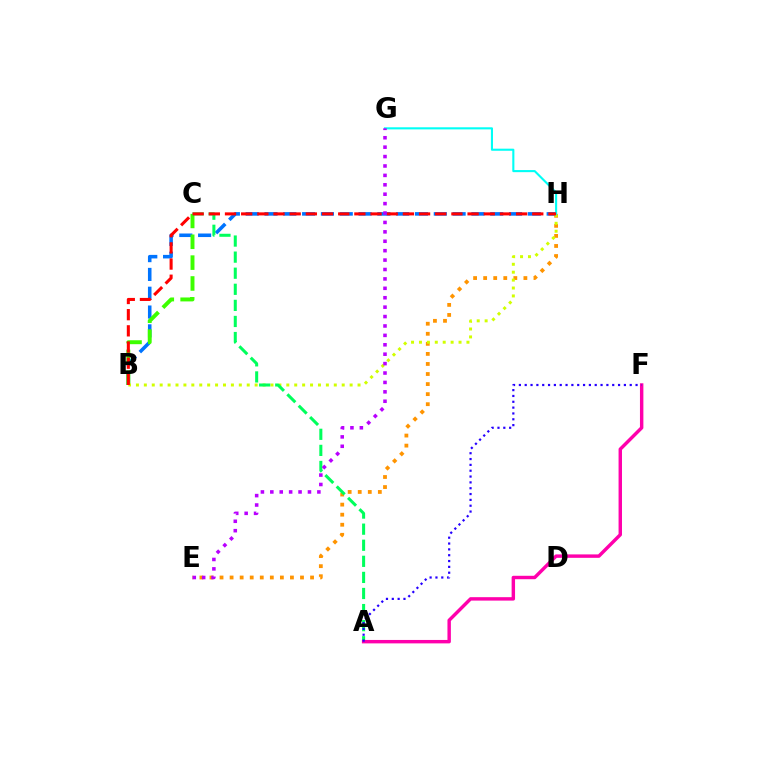{('E', 'H'): [{'color': '#ff9400', 'line_style': 'dotted', 'thickness': 2.73}], ('B', 'H'): [{'color': '#0074ff', 'line_style': 'dashed', 'thickness': 2.56}, {'color': '#d1ff00', 'line_style': 'dotted', 'thickness': 2.15}, {'color': '#ff0000', 'line_style': 'dashed', 'thickness': 2.2}], ('B', 'C'): [{'color': '#3dff00', 'line_style': 'dashed', 'thickness': 2.83}], ('G', 'H'): [{'color': '#00fff6', 'line_style': 'solid', 'thickness': 1.51}], ('A', 'C'): [{'color': '#00ff5c', 'line_style': 'dashed', 'thickness': 2.18}], ('A', 'F'): [{'color': '#ff00ac', 'line_style': 'solid', 'thickness': 2.47}, {'color': '#2500ff', 'line_style': 'dotted', 'thickness': 1.59}], ('E', 'G'): [{'color': '#b900ff', 'line_style': 'dotted', 'thickness': 2.56}]}